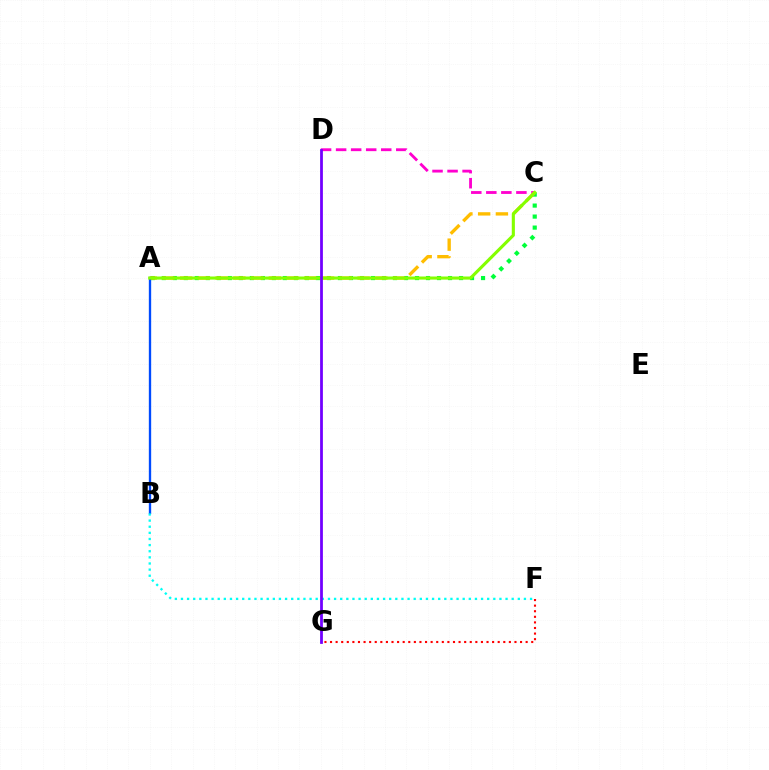{('A', 'C'): [{'color': '#00ff39', 'line_style': 'dotted', 'thickness': 2.99}, {'color': '#ffbd00', 'line_style': 'dashed', 'thickness': 2.41}, {'color': '#84ff00', 'line_style': 'solid', 'thickness': 2.24}], ('C', 'D'): [{'color': '#ff00cf', 'line_style': 'dashed', 'thickness': 2.04}], ('A', 'B'): [{'color': '#004bff', 'line_style': 'solid', 'thickness': 1.68}], ('B', 'F'): [{'color': '#00fff6', 'line_style': 'dotted', 'thickness': 1.66}], ('D', 'G'): [{'color': '#7200ff', 'line_style': 'solid', 'thickness': 2.0}], ('F', 'G'): [{'color': '#ff0000', 'line_style': 'dotted', 'thickness': 1.52}]}